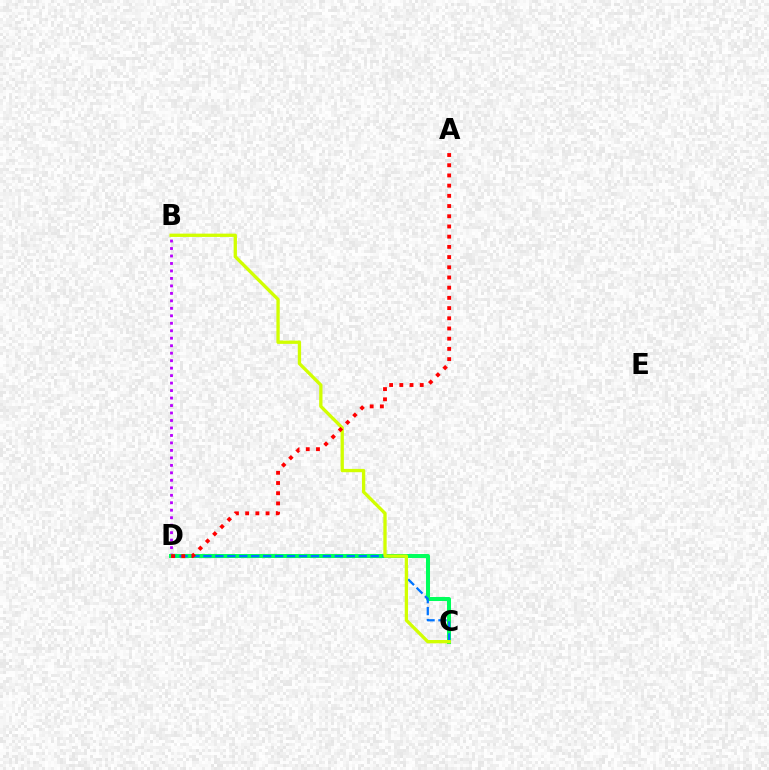{('B', 'D'): [{'color': '#b900ff', 'line_style': 'dotted', 'thickness': 2.03}], ('C', 'D'): [{'color': '#00ff5c', 'line_style': 'solid', 'thickness': 2.9}, {'color': '#0074ff', 'line_style': 'dashed', 'thickness': 1.62}], ('B', 'C'): [{'color': '#d1ff00', 'line_style': 'solid', 'thickness': 2.38}], ('A', 'D'): [{'color': '#ff0000', 'line_style': 'dotted', 'thickness': 2.77}]}